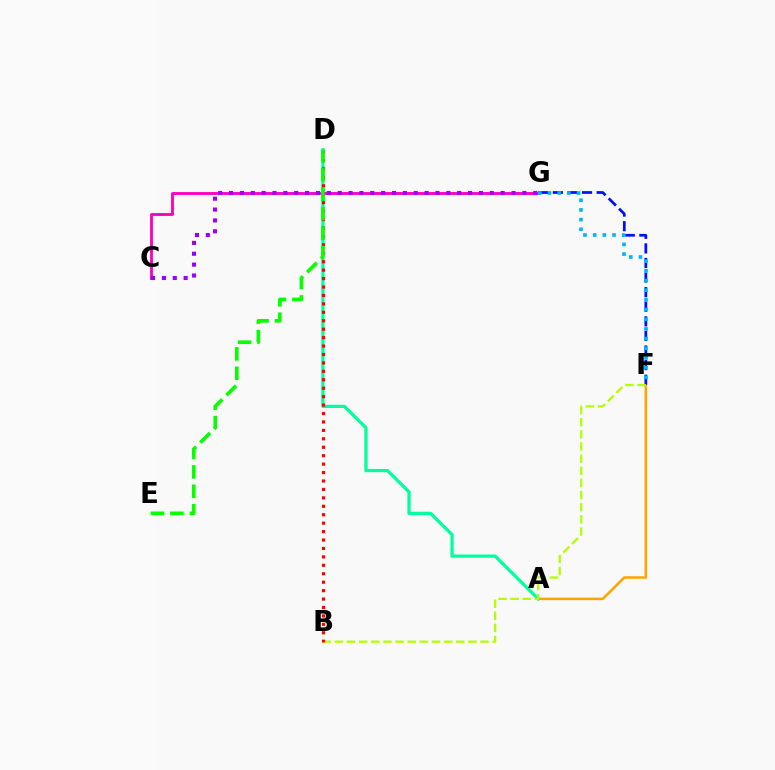{('A', 'F'): [{'color': '#ffa500', 'line_style': 'solid', 'thickness': 1.85}], ('C', 'G'): [{'color': '#ff00bd', 'line_style': 'solid', 'thickness': 2.06}, {'color': '#9b00ff', 'line_style': 'dotted', 'thickness': 2.95}], ('A', 'D'): [{'color': '#00ff9d', 'line_style': 'solid', 'thickness': 2.34}], ('F', 'G'): [{'color': '#0010ff', 'line_style': 'dashed', 'thickness': 1.98}, {'color': '#00b5ff', 'line_style': 'dotted', 'thickness': 2.63}], ('B', 'F'): [{'color': '#b3ff00', 'line_style': 'dashed', 'thickness': 1.65}], ('B', 'D'): [{'color': '#ff0000', 'line_style': 'dotted', 'thickness': 2.29}], ('D', 'E'): [{'color': '#08ff00', 'line_style': 'dashed', 'thickness': 2.64}]}